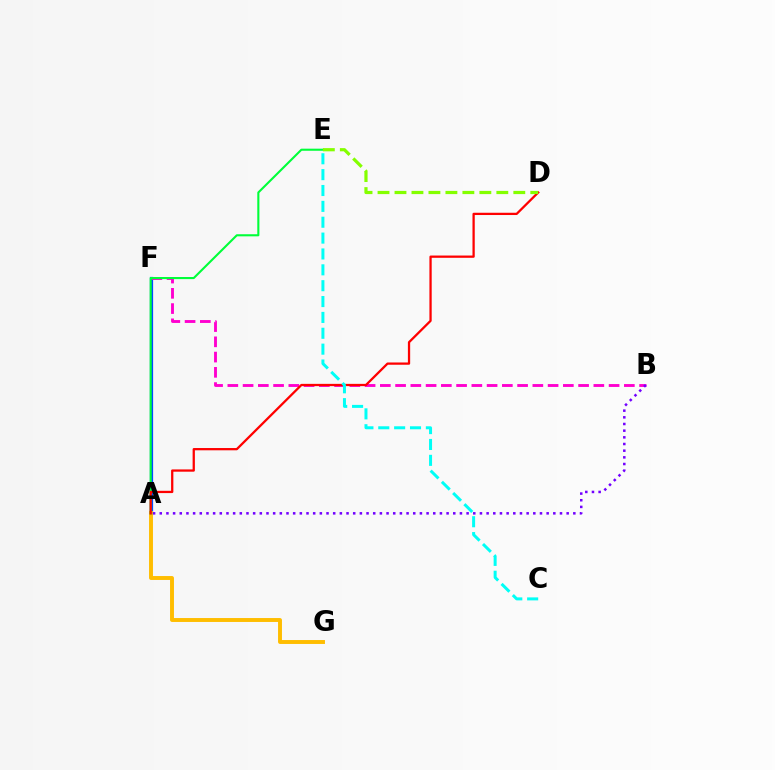{('A', 'F'): [{'color': '#004bff', 'line_style': 'solid', 'thickness': 2.32}], ('A', 'G'): [{'color': '#ffbd00', 'line_style': 'solid', 'thickness': 2.82}], ('B', 'F'): [{'color': '#ff00cf', 'line_style': 'dashed', 'thickness': 2.07}], ('A', 'E'): [{'color': '#00ff39', 'line_style': 'solid', 'thickness': 1.51}], ('A', 'D'): [{'color': '#ff0000', 'line_style': 'solid', 'thickness': 1.64}], ('A', 'B'): [{'color': '#7200ff', 'line_style': 'dotted', 'thickness': 1.81}], ('C', 'E'): [{'color': '#00fff6', 'line_style': 'dashed', 'thickness': 2.16}], ('D', 'E'): [{'color': '#84ff00', 'line_style': 'dashed', 'thickness': 2.31}]}